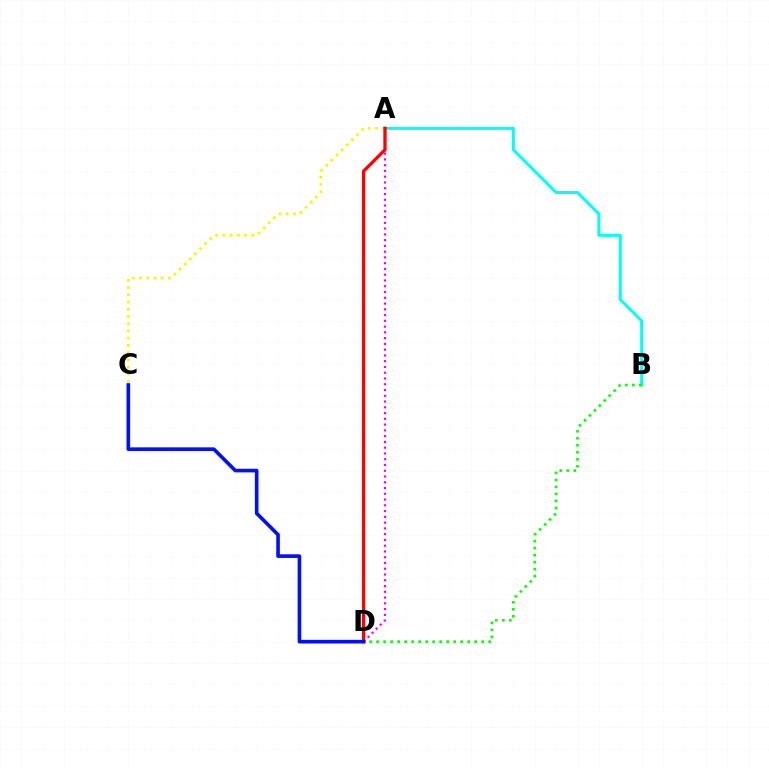{('A', 'B'): [{'color': '#00fff6', 'line_style': 'solid', 'thickness': 2.19}], ('B', 'D'): [{'color': '#08ff00', 'line_style': 'dotted', 'thickness': 1.9}], ('A', 'D'): [{'color': '#ee00ff', 'line_style': 'dotted', 'thickness': 1.57}, {'color': '#ff0000', 'line_style': 'solid', 'thickness': 2.36}], ('A', 'C'): [{'color': '#fcf500', 'line_style': 'dotted', 'thickness': 1.96}], ('C', 'D'): [{'color': '#0010ff', 'line_style': 'solid', 'thickness': 2.61}]}